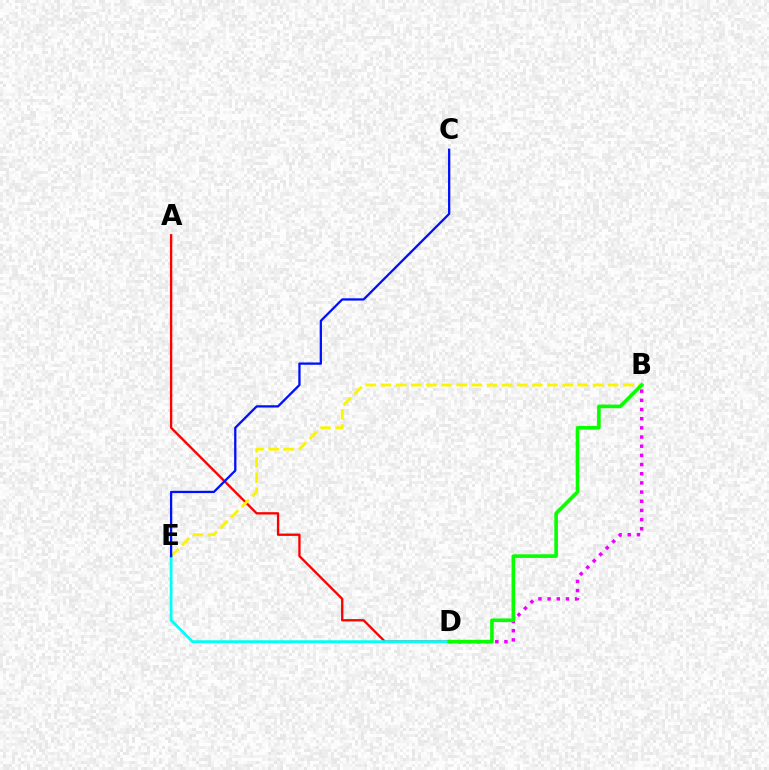{('B', 'D'): [{'color': '#ee00ff', 'line_style': 'dotted', 'thickness': 2.49}, {'color': '#08ff00', 'line_style': 'solid', 'thickness': 2.6}], ('A', 'D'): [{'color': '#ff0000', 'line_style': 'solid', 'thickness': 1.68}], ('B', 'E'): [{'color': '#fcf500', 'line_style': 'dashed', 'thickness': 2.06}], ('D', 'E'): [{'color': '#00fff6', 'line_style': 'solid', 'thickness': 2.0}], ('C', 'E'): [{'color': '#0010ff', 'line_style': 'solid', 'thickness': 1.65}]}